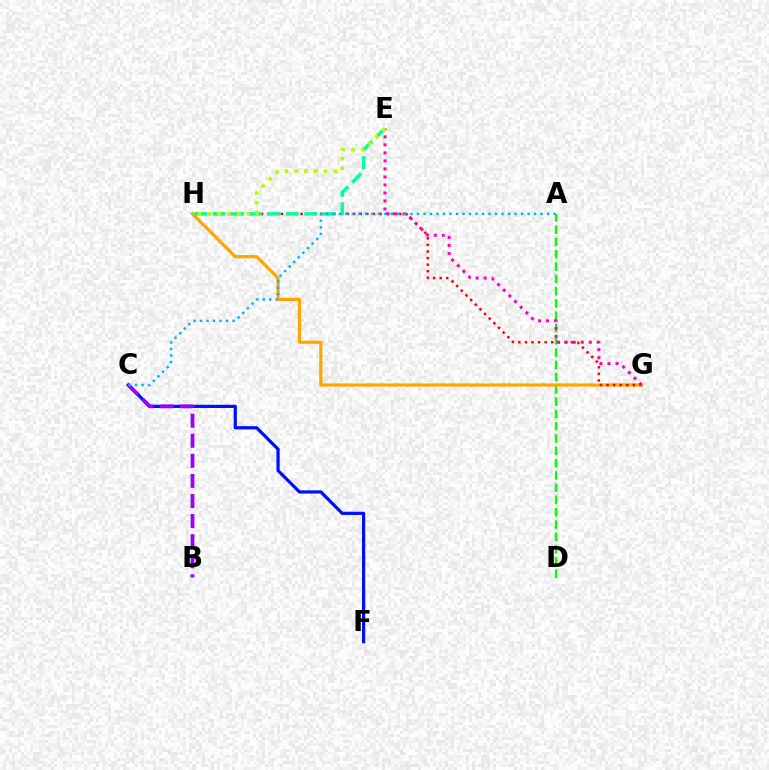{('A', 'D'): [{'color': '#08ff00', 'line_style': 'dashed', 'thickness': 1.67}], ('G', 'H'): [{'color': '#ffa500', 'line_style': 'solid', 'thickness': 2.29}, {'color': '#ff0000', 'line_style': 'dotted', 'thickness': 1.79}], ('E', 'H'): [{'color': '#00ff9d', 'line_style': 'dashed', 'thickness': 2.49}, {'color': '#b3ff00', 'line_style': 'dotted', 'thickness': 2.65}], ('E', 'G'): [{'color': '#ff00bd', 'line_style': 'dotted', 'thickness': 2.18}], ('C', 'F'): [{'color': '#0010ff', 'line_style': 'solid', 'thickness': 2.32}], ('B', 'C'): [{'color': '#9b00ff', 'line_style': 'dashed', 'thickness': 2.73}], ('A', 'C'): [{'color': '#00b5ff', 'line_style': 'dotted', 'thickness': 1.77}]}